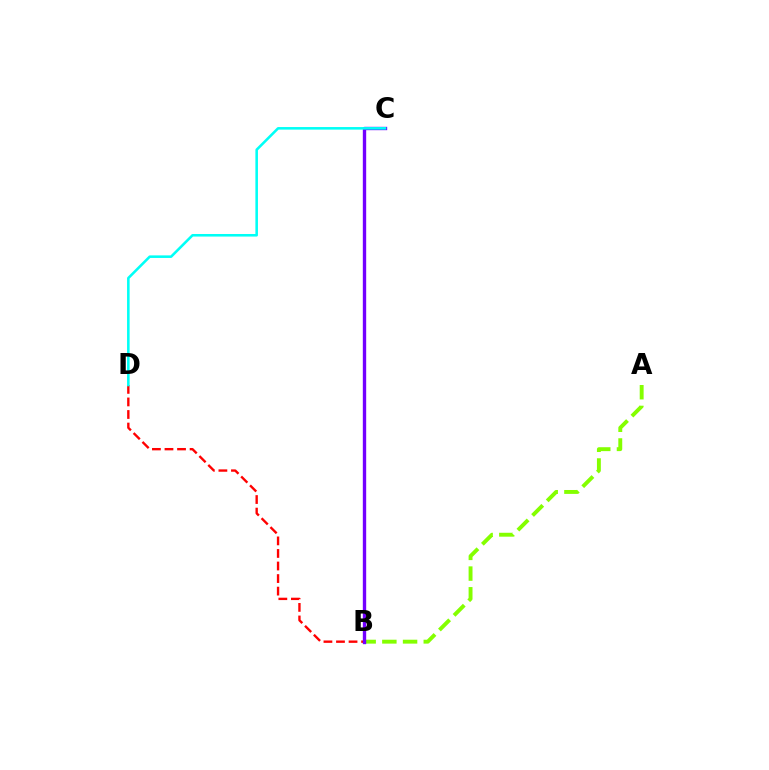{('A', 'B'): [{'color': '#84ff00', 'line_style': 'dashed', 'thickness': 2.81}], ('B', 'D'): [{'color': '#ff0000', 'line_style': 'dashed', 'thickness': 1.71}], ('B', 'C'): [{'color': '#7200ff', 'line_style': 'solid', 'thickness': 2.42}], ('C', 'D'): [{'color': '#00fff6', 'line_style': 'solid', 'thickness': 1.85}]}